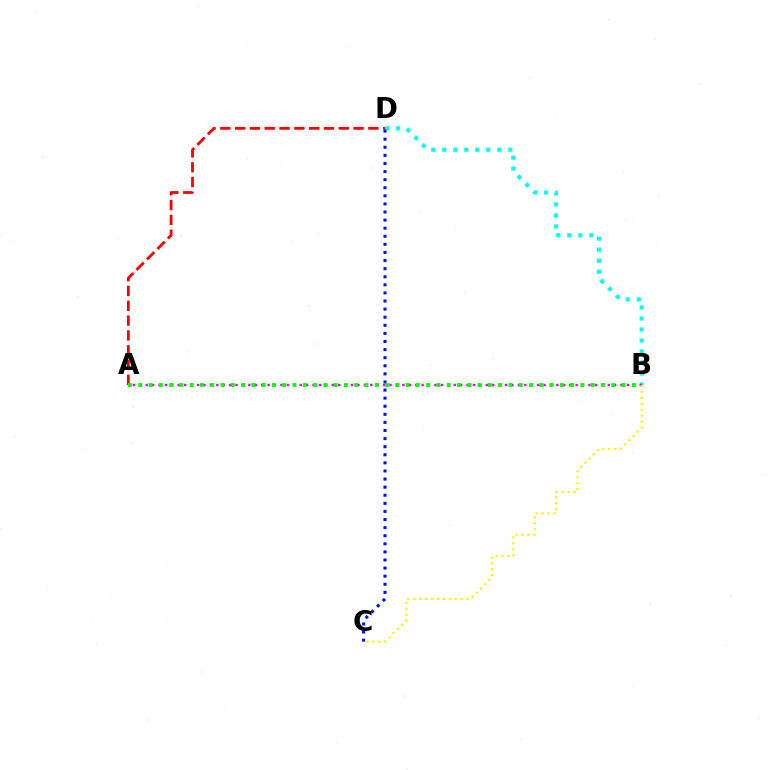{('B', 'D'): [{'color': '#00fff6', 'line_style': 'dotted', 'thickness': 2.99}], ('A', 'D'): [{'color': '#ff0000', 'line_style': 'dashed', 'thickness': 2.01}], ('A', 'B'): [{'color': '#ee00ff', 'line_style': 'dotted', 'thickness': 1.74}, {'color': '#08ff00', 'line_style': 'dotted', 'thickness': 2.79}], ('C', 'D'): [{'color': '#0010ff', 'line_style': 'dotted', 'thickness': 2.2}], ('B', 'C'): [{'color': '#fcf500', 'line_style': 'dotted', 'thickness': 1.61}]}